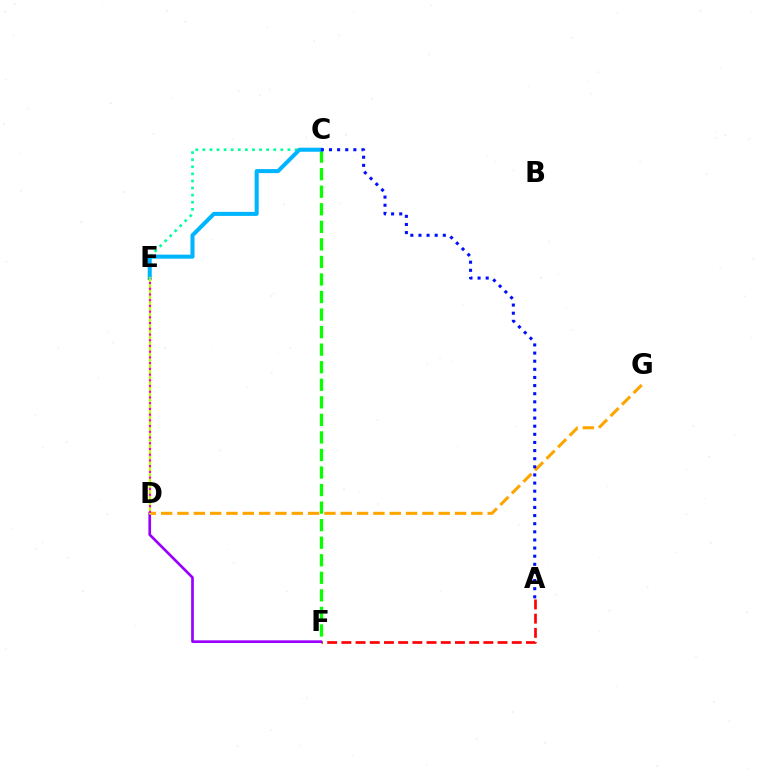{('A', 'F'): [{'color': '#ff0000', 'line_style': 'dashed', 'thickness': 1.93}], ('C', 'E'): [{'color': '#00ff9d', 'line_style': 'dotted', 'thickness': 1.93}, {'color': '#00b5ff', 'line_style': 'solid', 'thickness': 2.91}], ('C', 'F'): [{'color': '#08ff00', 'line_style': 'dashed', 'thickness': 2.38}], ('D', 'F'): [{'color': '#9b00ff', 'line_style': 'solid', 'thickness': 1.93}], ('D', 'G'): [{'color': '#ffa500', 'line_style': 'dashed', 'thickness': 2.22}], ('A', 'C'): [{'color': '#0010ff', 'line_style': 'dotted', 'thickness': 2.21}], ('D', 'E'): [{'color': '#b3ff00', 'line_style': 'solid', 'thickness': 1.57}, {'color': '#ff00bd', 'line_style': 'dotted', 'thickness': 1.55}]}